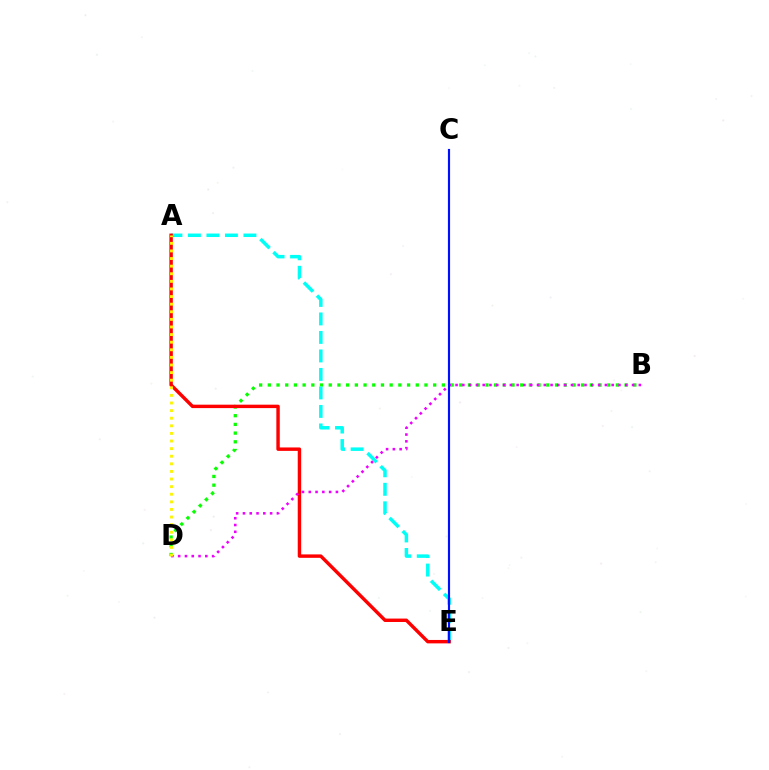{('B', 'D'): [{'color': '#08ff00', 'line_style': 'dotted', 'thickness': 2.36}, {'color': '#ee00ff', 'line_style': 'dotted', 'thickness': 1.84}], ('A', 'E'): [{'color': '#00fff6', 'line_style': 'dashed', 'thickness': 2.51}, {'color': '#ff0000', 'line_style': 'solid', 'thickness': 2.46}], ('C', 'E'): [{'color': '#0010ff', 'line_style': 'solid', 'thickness': 1.56}], ('A', 'D'): [{'color': '#fcf500', 'line_style': 'dotted', 'thickness': 2.07}]}